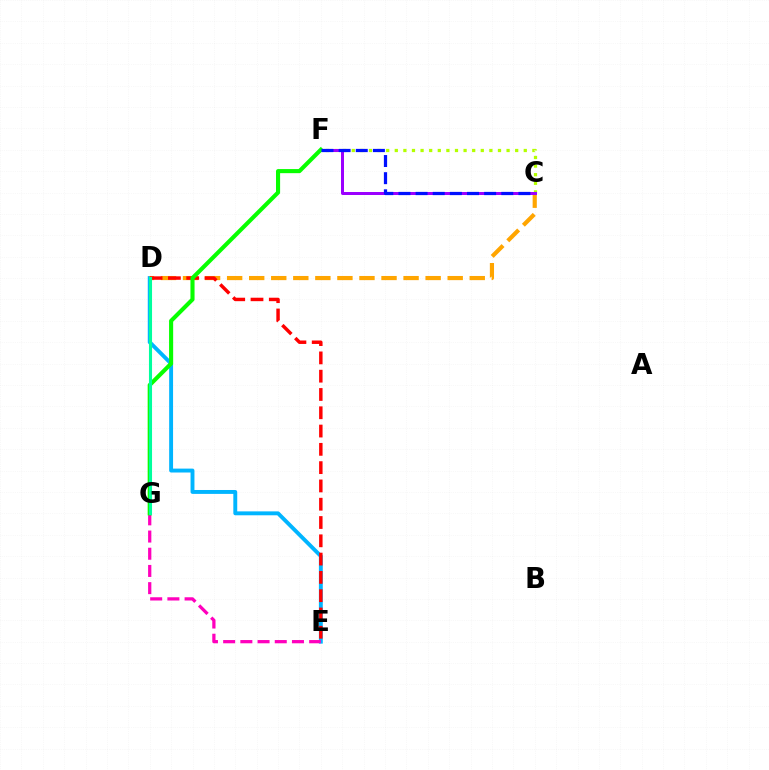{('D', 'E'): [{'color': '#00b5ff', 'line_style': 'solid', 'thickness': 2.81}, {'color': '#ff0000', 'line_style': 'dashed', 'thickness': 2.48}], ('C', 'D'): [{'color': '#ffa500', 'line_style': 'dashed', 'thickness': 3.0}], ('E', 'G'): [{'color': '#ff00bd', 'line_style': 'dashed', 'thickness': 2.34}], ('C', 'F'): [{'color': '#b3ff00', 'line_style': 'dotted', 'thickness': 2.34}, {'color': '#9b00ff', 'line_style': 'solid', 'thickness': 2.16}, {'color': '#0010ff', 'line_style': 'dashed', 'thickness': 2.33}], ('F', 'G'): [{'color': '#08ff00', 'line_style': 'solid', 'thickness': 2.95}], ('D', 'G'): [{'color': '#00ff9d', 'line_style': 'solid', 'thickness': 2.22}]}